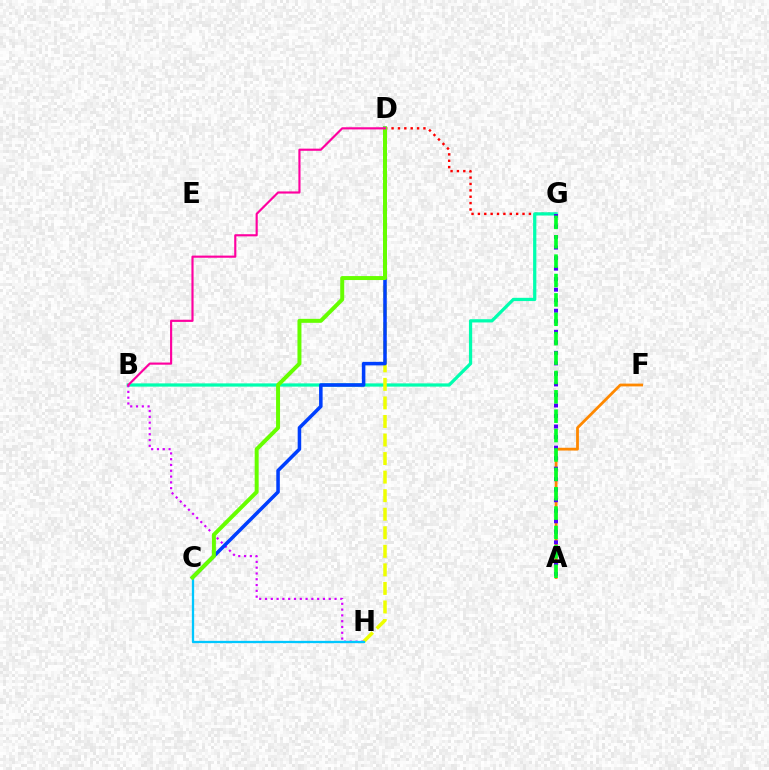{('D', 'G'): [{'color': '#ff0000', 'line_style': 'dotted', 'thickness': 1.73}], ('B', 'G'): [{'color': '#00ffaf', 'line_style': 'solid', 'thickness': 2.34}], ('A', 'F'): [{'color': '#ff8800', 'line_style': 'solid', 'thickness': 2.01}], ('D', 'H'): [{'color': '#eeff00', 'line_style': 'dashed', 'thickness': 2.52}], ('B', 'H'): [{'color': '#d600ff', 'line_style': 'dotted', 'thickness': 1.57}], ('A', 'G'): [{'color': '#4f00ff', 'line_style': 'dotted', 'thickness': 2.86}, {'color': '#00ff27', 'line_style': 'dashed', 'thickness': 2.63}], ('C', 'D'): [{'color': '#003fff', 'line_style': 'solid', 'thickness': 2.54}, {'color': '#66ff00', 'line_style': 'solid', 'thickness': 2.86}], ('C', 'H'): [{'color': '#00c7ff', 'line_style': 'solid', 'thickness': 1.65}], ('B', 'D'): [{'color': '#ff00a0', 'line_style': 'solid', 'thickness': 1.55}]}